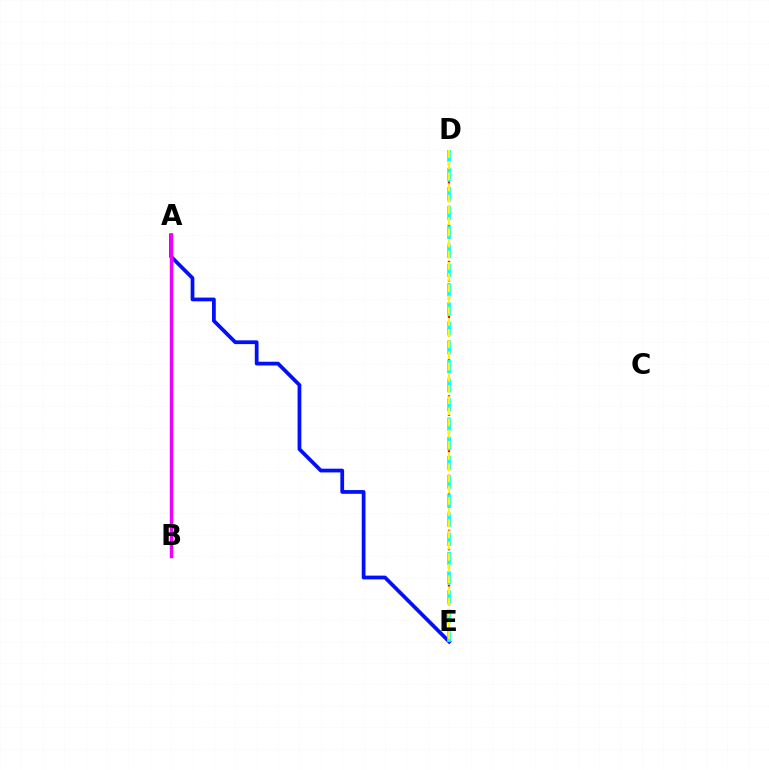{('D', 'E'): [{'color': '#ff0000', 'line_style': 'dotted', 'thickness': 1.66}, {'color': '#00fff6', 'line_style': 'dashed', 'thickness': 2.61}, {'color': '#fcf500', 'line_style': 'dashed', 'thickness': 1.52}], ('A', 'E'): [{'color': '#0010ff', 'line_style': 'solid', 'thickness': 2.7}], ('A', 'B'): [{'color': '#08ff00', 'line_style': 'dashed', 'thickness': 1.87}, {'color': '#ee00ff', 'line_style': 'solid', 'thickness': 2.49}]}